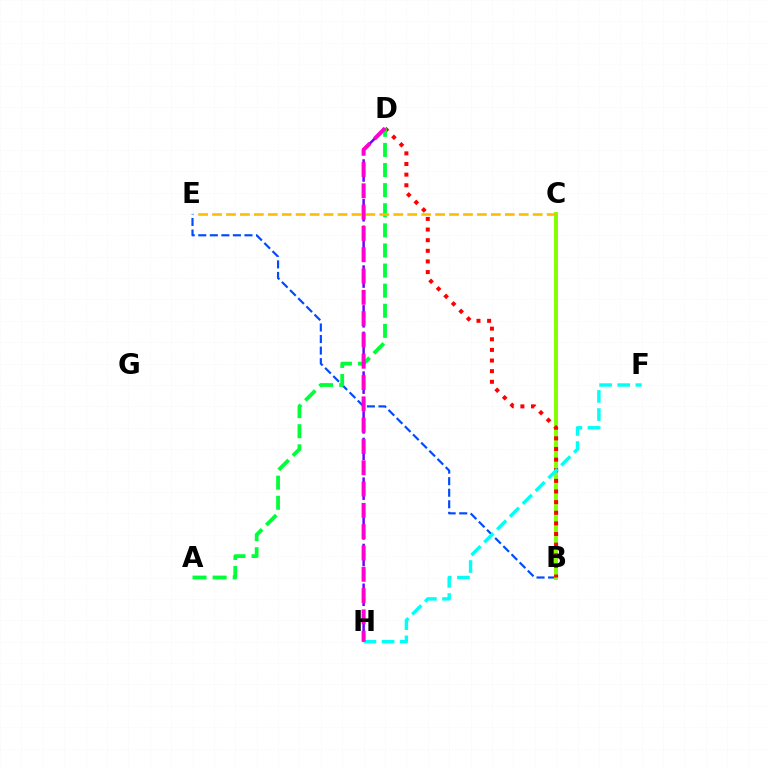{('D', 'H'): [{'color': '#7200ff', 'line_style': 'dashed', 'thickness': 1.8}, {'color': '#ff00cf', 'line_style': 'dashed', 'thickness': 2.89}], ('B', 'E'): [{'color': '#004bff', 'line_style': 'dashed', 'thickness': 1.57}], ('B', 'C'): [{'color': '#84ff00', 'line_style': 'solid', 'thickness': 2.84}], ('B', 'D'): [{'color': '#ff0000', 'line_style': 'dotted', 'thickness': 2.89}], ('A', 'D'): [{'color': '#00ff39', 'line_style': 'dashed', 'thickness': 2.73}], ('C', 'E'): [{'color': '#ffbd00', 'line_style': 'dashed', 'thickness': 1.89}], ('F', 'H'): [{'color': '#00fff6', 'line_style': 'dashed', 'thickness': 2.46}]}